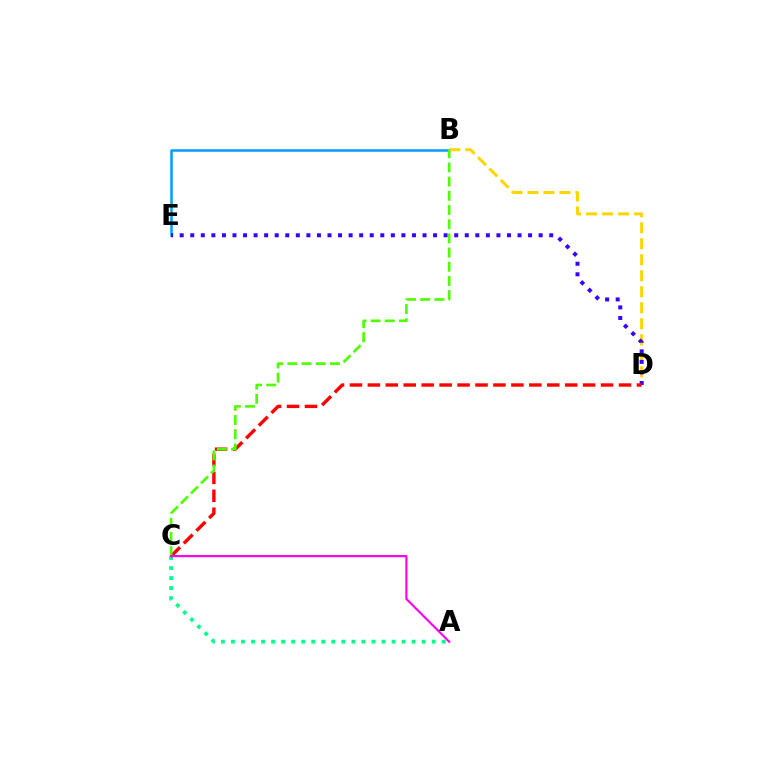{('B', 'E'): [{'color': '#009eff', 'line_style': 'solid', 'thickness': 1.81}], ('B', 'D'): [{'color': '#ffd500', 'line_style': 'dashed', 'thickness': 2.17}], ('D', 'E'): [{'color': '#3700ff', 'line_style': 'dotted', 'thickness': 2.87}], ('C', 'D'): [{'color': '#ff0000', 'line_style': 'dashed', 'thickness': 2.44}], ('B', 'C'): [{'color': '#4fff00', 'line_style': 'dashed', 'thickness': 1.93}], ('A', 'C'): [{'color': '#00ff86', 'line_style': 'dotted', 'thickness': 2.73}, {'color': '#ff00ed', 'line_style': 'solid', 'thickness': 1.56}]}